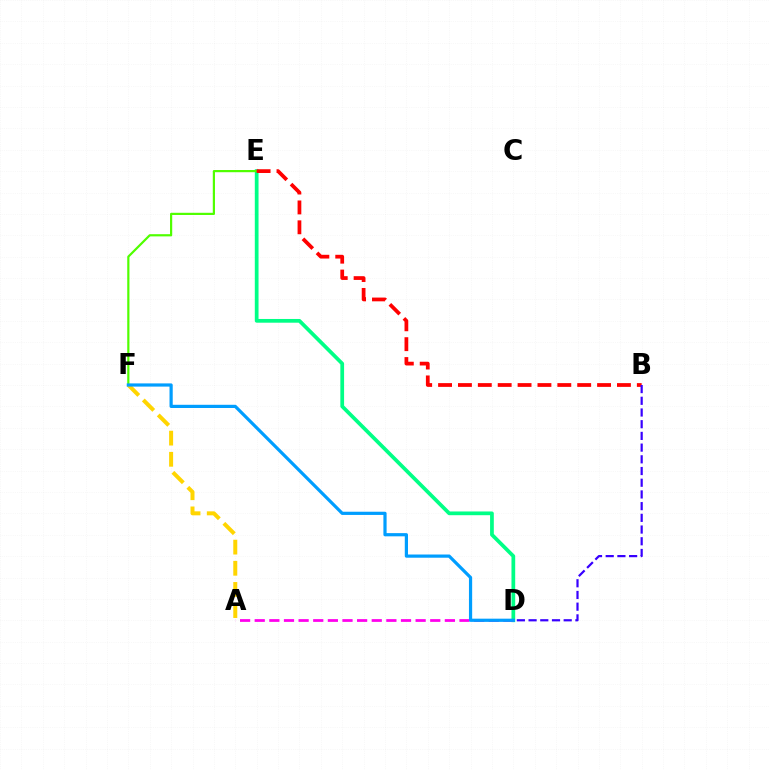{('D', 'E'): [{'color': '#00ff86', 'line_style': 'solid', 'thickness': 2.69}], ('E', 'F'): [{'color': '#4fff00', 'line_style': 'solid', 'thickness': 1.58}], ('A', 'F'): [{'color': '#ffd500', 'line_style': 'dashed', 'thickness': 2.87}], ('A', 'D'): [{'color': '#ff00ed', 'line_style': 'dashed', 'thickness': 1.99}], ('B', 'E'): [{'color': '#ff0000', 'line_style': 'dashed', 'thickness': 2.7}], ('D', 'F'): [{'color': '#009eff', 'line_style': 'solid', 'thickness': 2.31}], ('B', 'D'): [{'color': '#3700ff', 'line_style': 'dashed', 'thickness': 1.59}]}